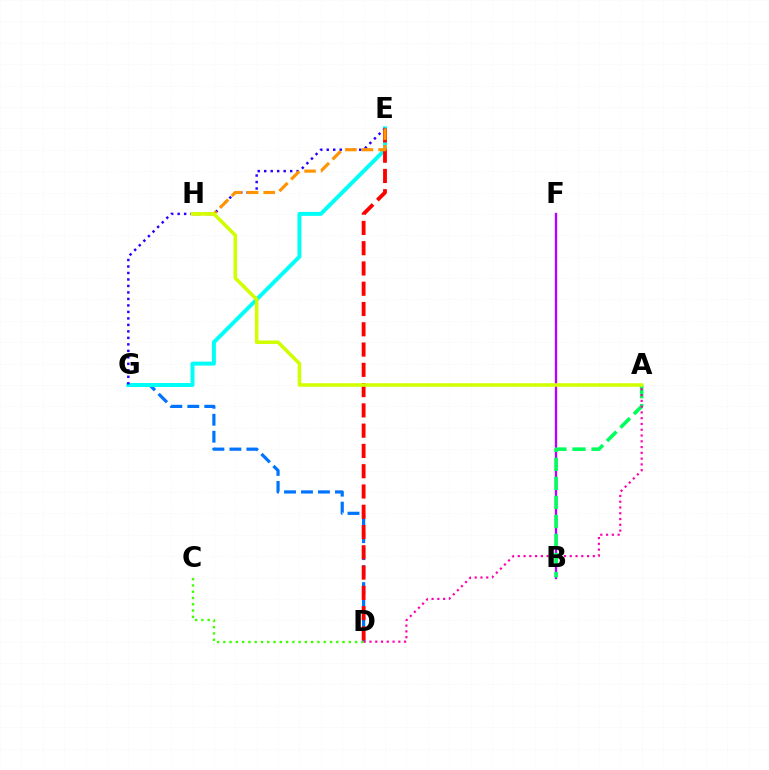{('B', 'F'): [{'color': '#b900ff', 'line_style': 'solid', 'thickness': 1.67}], ('D', 'G'): [{'color': '#0074ff', 'line_style': 'dashed', 'thickness': 2.31}], ('E', 'G'): [{'color': '#00fff6', 'line_style': 'solid', 'thickness': 2.86}, {'color': '#2500ff', 'line_style': 'dotted', 'thickness': 1.76}], ('A', 'B'): [{'color': '#00ff5c', 'line_style': 'dashed', 'thickness': 2.58}], ('D', 'E'): [{'color': '#ff0000', 'line_style': 'dashed', 'thickness': 2.75}], ('C', 'D'): [{'color': '#3dff00', 'line_style': 'dotted', 'thickness': 1.71}], ('E', 'H'): [{'color': '#ff9400', 'line_style': 'dashed', 'thickness': 2.25}], ('A', 'D'): [{'color': '#ff00ac', 'line_style': 'dotted', 'thickness': 1.57}], ('A', 'H'): [{'color': '#d1ff00', 'line_style': 'solid', 'thickness': 2.55}]}